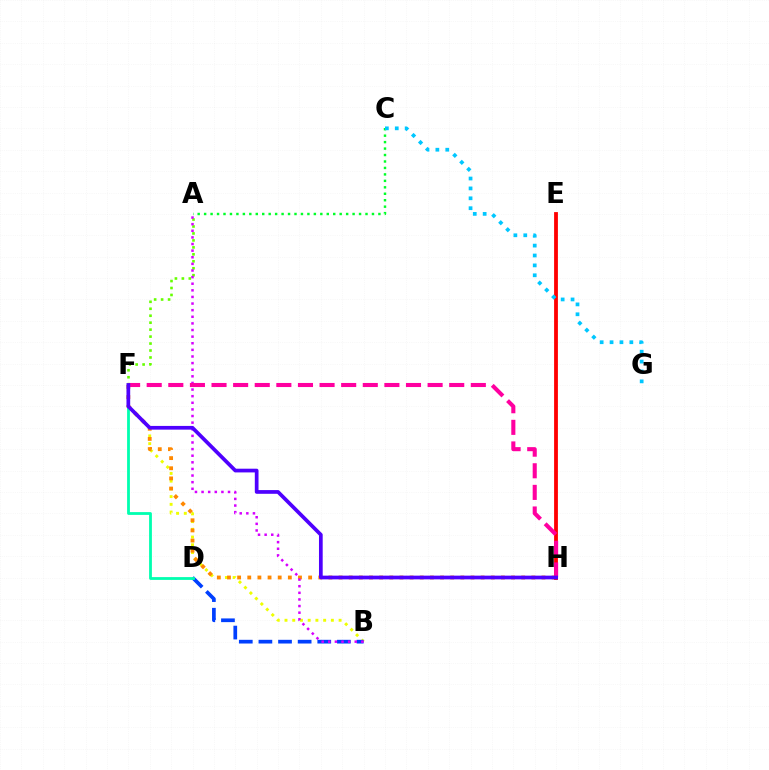{('B', 'F'): [{'color': '#eeff00', 'line_style': 'dotted', 'thickness': 2.1}], ('B', 'D'): [{'color': '#003fff', 'line_style': 'dashed', 'thickness': 2.66}], ('F', 'H'): [{'color': '#ff8800', 'line_style': 'dotted', 'thickness': 2.76}, {'color': '#ff00a0', 'line_style': 'dashed', 'thickness': 2.94}, {'color': '#4f00ff', 'line_style': 'solid', 'thickness': 2.67}], ('E', 'H'): [{'color': '#ff0000', 'line_style': 'solid', 'thickness': 2.74}], ('A', 'F'): [{'color': '#66ff00', 'line_style': 'dotted', 'thickness': 1.89}], ('D', 'F'): [{'color': '#00ffaf', 'line_style': 'solid', 'thickness': 2.01}], ('A', 'B'): [{'color': '#d600ff', 'line_style': 'dotted', 'thickness': 1.8}], ('A', 'C'): [{'color': '#00ff27', 'line_style': 'dotted', 'thickness': 1.75}], ('C', 'G'): [{'color': '#00c7ff', 'line_style': 'dotted', 'thickness': 2.69}]}